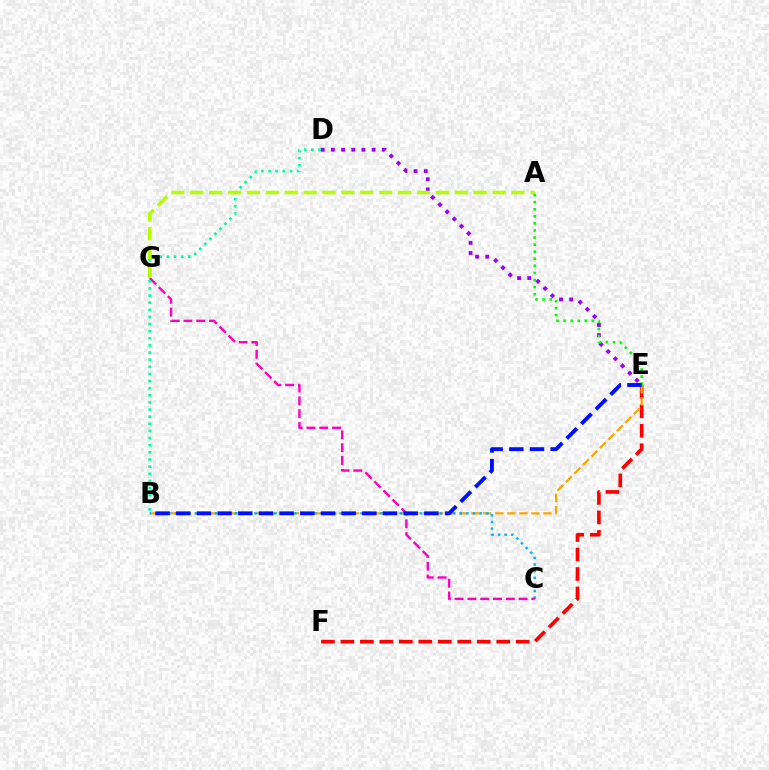{('E', 'F'): [{'color': '#ff0000', 'line_style': 'dashed', 'thickness': 2.65}], ('B', 'E'): [{'color': '#ffa500', 'line_style': 'dashed', 'thickness': 1.63}, {'color': '#0010ff', 'line_style': 'dashed', 'thickness': 2.81}], ('B', 'C'): [{'color': '#00b5ff', 'line_style': 'dotted', 'thickness': 1.8}], ('C', 'G'): [{'color': '#ff00bd', 'line_style': 'dashed', 'thickness': 1.74}], ('D', 'E'): [{'color': '#9b00ff', 'line_style': 'dotted', 'thickness': 2.76}], ('B', 'D'): [{'color': '#00ff9d', 'line_style': 'dotted', 'thickness': 1.94}], ('A', 'G'): [{'color': '#b3ff00', 'line_style': 'dashed', 'thickness': 2.57}], ('A', 'E'): [{'color': '#08ff00', 'line_style': 'dotted', 'thickness': 1.92}]}